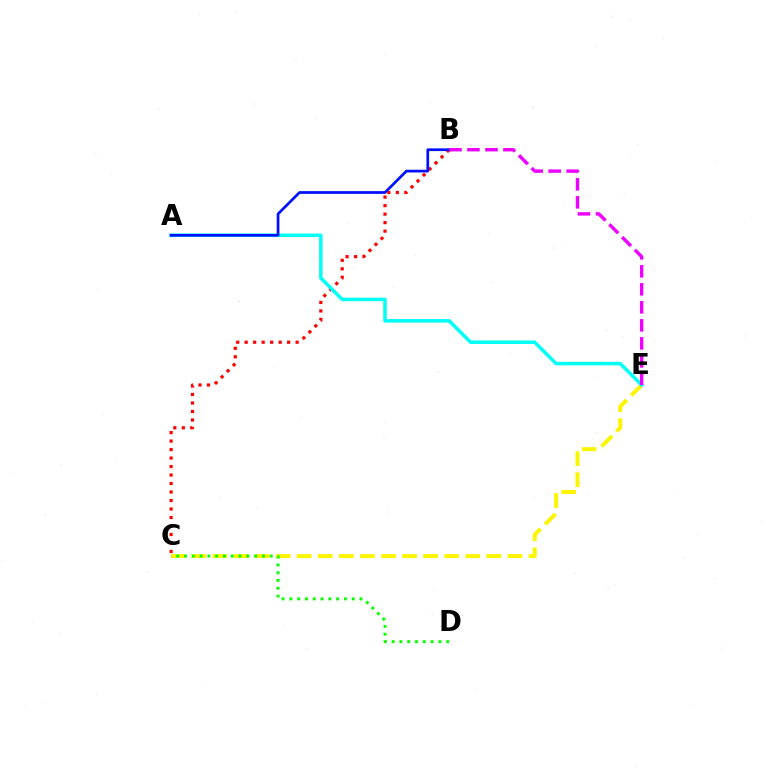{('C', 'E'): [{'color': '#fcf500', 'line_style': 'dashed', 'thickness': 2.86}], ('B', 'C'): [{'color': '#ff0000', 'line_style': 'dotted', 'thickness': 2.31}], ('A', 'E'): [{'color': '#00fff6', 'line_style': 'solid', 'thickness': 2.53}], ('C', 'D'): [{'color': '#08ff00', 'line_style': 'dotted', 'thickness': 2.12}], ('A', 'B'): [{'color': '#0010ff', 'line_style': 'solid', 'thickness': 1.96}], ('B', 'E'): [{'color': '#ee00ff', 'line_style': 'dashed', 'thickness': 2.45}]}